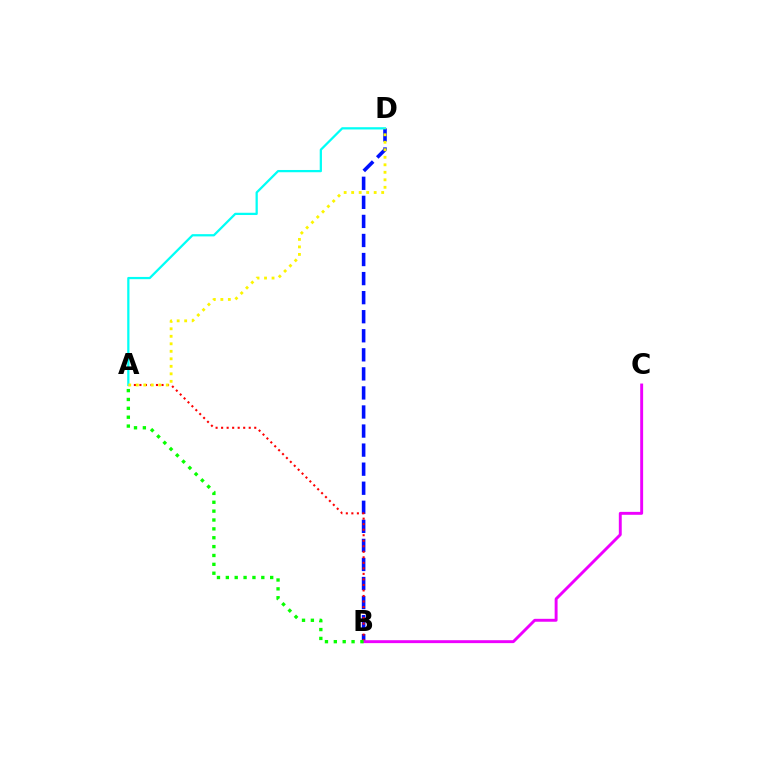{('B', 'D'): [{'color': '#0010ff', 'line_style': 'dashed', 'thickness': 2.59}], ('A', 'B'): [{'color': '#ff0000', 'line_style': 'dotted', 'thickness': 1.5}, {'color': '#08ff00', 'line_style': 'dotted', 'thickness': 2.41}], ('A', 'D'): [{'color': '#00fff6', 'line_style': 'solid', 'thickness': 1.62}, {'color': '#fcf500', 'line_style': 'dotted', 'thickness': 2.04}], ('B', 'C'): [{'color': '#ee00ff', 'line_style': 'solid', 'thickness': 2.1}]}